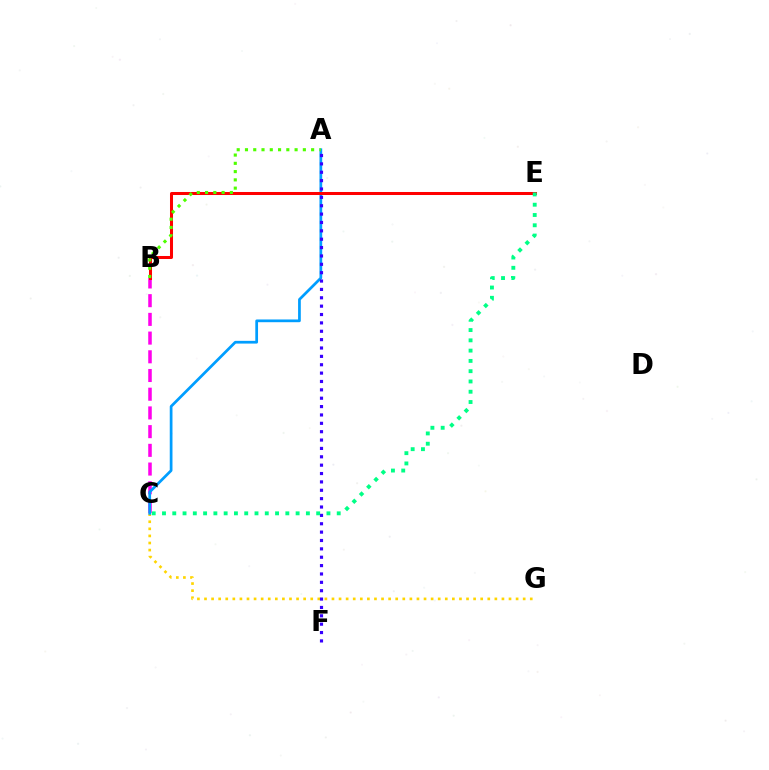{('B', 'C'): [{'color': '#ff00ed', 'line_style': 'dashed', 'thickness': 2.54}], ('C', 'G'): [{'color': '#ffd500', 'line_style': 'dotted', 'thickness': 1.92}], ('A', 'C'): [{'color': '#009eff', 'line_style': 'solid', 'thickness': 1.97}], ('B', 'E'): [{'color': '#ff0000', 'line_style': 'solid', 'thickness': 2.18}], ('A', 'F'): [{'color': '#3700ff', 'line_style': 'dotted', 'thickness': 2.27}], ('A', 'B'): [{'color': '#4fff00', 'line_style': 'dotted', 'thickness': 2.25}], ('C', 'E'): [{'color': '#00ff86', 'line_style': 'dotted', 'thickness': 2.79}]}